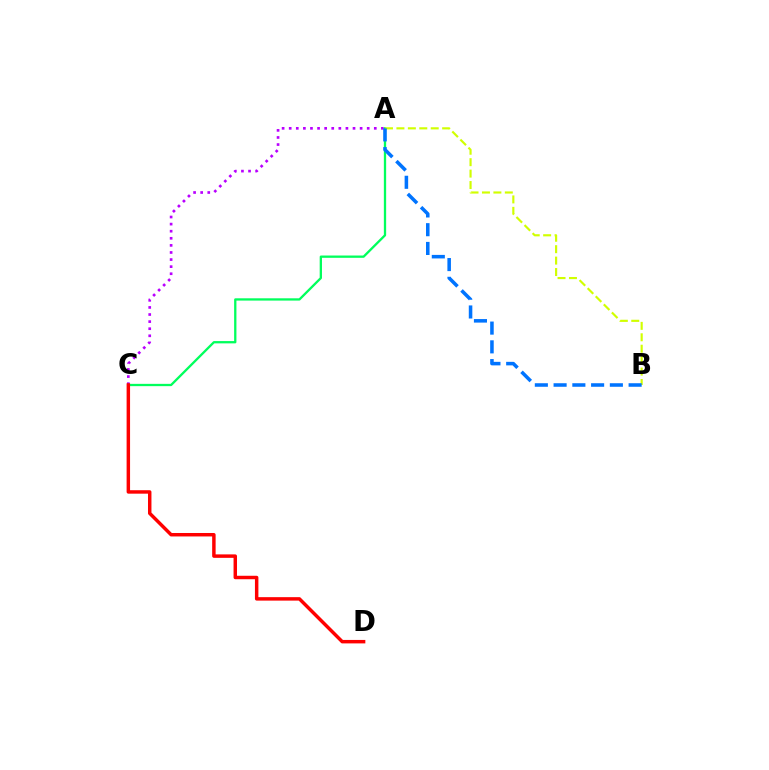{('A', 'C'): [{'color': '#b900ff', 'line_style': 'dotted', 'thickness': 1.93}, {'color': '#00ff5c', 'line_style': 'solid', 'thickness': 1.66}], ('A', 'B'): [{'color': '#d1ff00', 'line_style': 'dashed', 'thickness': 1.55}, {'color': '#0074ff', 'line_style': 'dashed', 'thickness': 2.55}], ('C', 'D'): [{'color': '#ff0000', 'line_style': 'solid', 'thickness': 2.49}]}